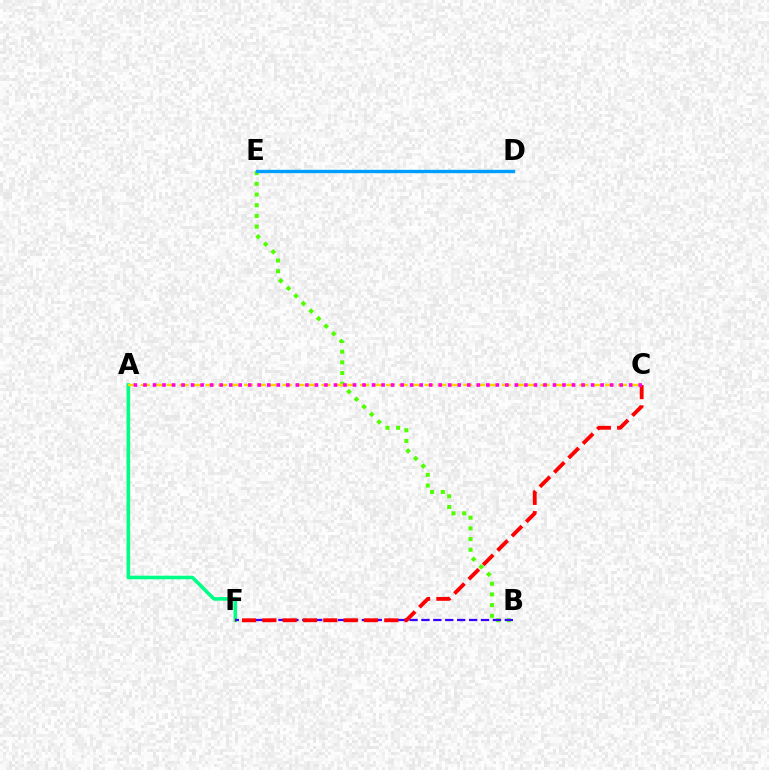{('A', 'F'): [{'color': '#00ff86', 'line_style': 'solid', 'thickness': 2.58}], ('B', 'E'): [{'color': '#4fff00', 'line_style': 'dotted', 'thickness': 2.91}], ('B', 'F'): [{'color': '#3700ff', 'line_style': 'dashed', 'thickness': 1.62}], ('D', 'E'): [{'color': '#009eff', 'line_style': 'solid', 'thickness': 2.42}], ('A', 'C'): [{'color': '#ffd500', 'line_style': 'dashed', 'thickness': 1.75}, {'color': '#ff00ed', 'line_style': 'dotted', 'thickness': 2.59}], ('C', 'F'): [{'color': '#ff0000', 'line_style': 'dashed', 'thickness': 2.76}]}